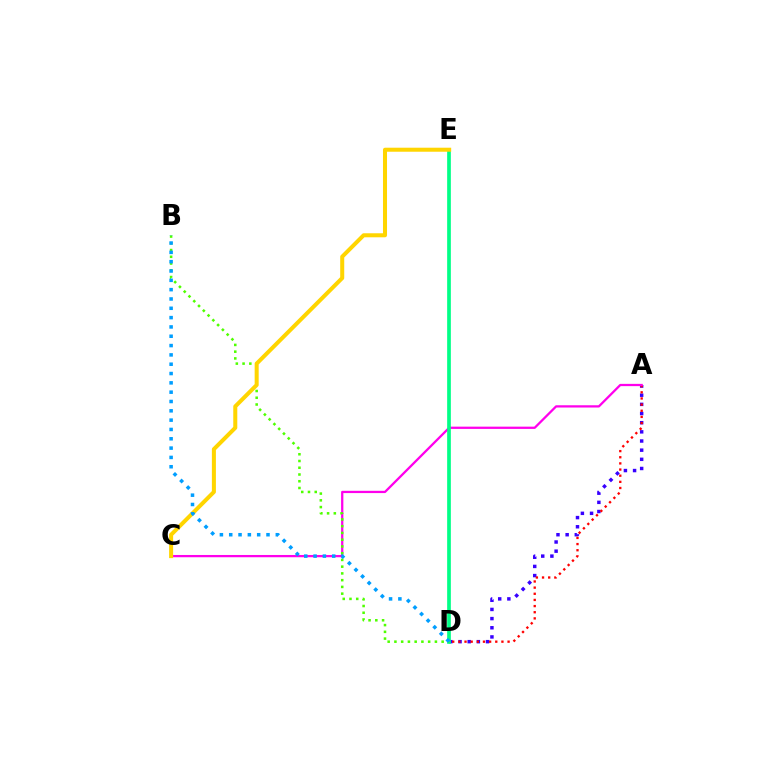{('A', 'D'): [{'color': '#3700ff', 'line_style': 'dotted', 'thickness': 2.49}, {'color': '#ff0000', 'line_style': 'dotted', 'thickness': 1.67}], ('A', 'C'): [{'color': '#ff00ed', 'line_style': 'solid', 'thickness': 1.63}], ('D', 'E'): [{'color': '#00ff86', 'line_style': 'solid', 'thickness': 2.65}], ('B', 'D'): [{'color': '#4fff00', 'line_style': 'dotted', 'thickness': 1.83}, {'color': '#009eff', 'line_style': 'dotted', 'thickness': 2.53}], ('C', 'E'): [{'color': '#ffd500', 'line_style': 'solid', 'thickness': 2.9}]}